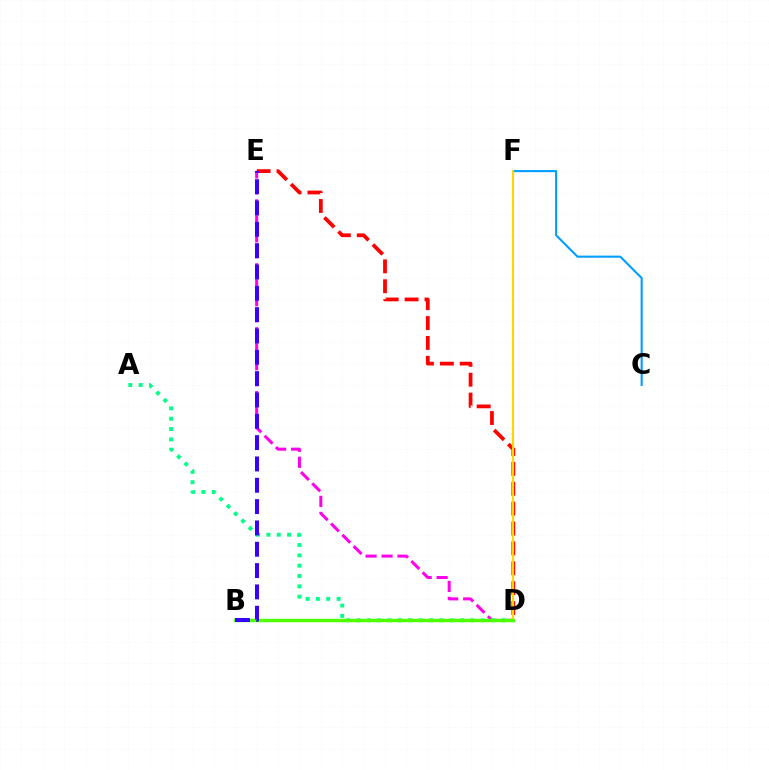{('C', 'F'): [{'color': '#009eff', 'line_style': 'solid', 'thickness': 1.51}], ('D', 'E'): [{'color': '#ff00ed', 'line_style': 'dashed', 'thickness': 2.17}, {'color': '#ff0000', 'line_style': 'dashed', 'thickness': 2.7}], ('A', 'D'): [{'color': '#00ff86', 'line_style': 'dotted', 'thickness': 2.81}], ('D', 'F'): [{'color': '#ffd500', 'line_style': 'solid', 'thickness': 1.53}], ('B', 'D'): [{'color': '#4fff00', 'line_style': 'solid', 'thickness': 2.47}], ('B', 'E'): [{'color': '#3700ff', 'line_style': 'dashed', 'thickness': 2.9}]}